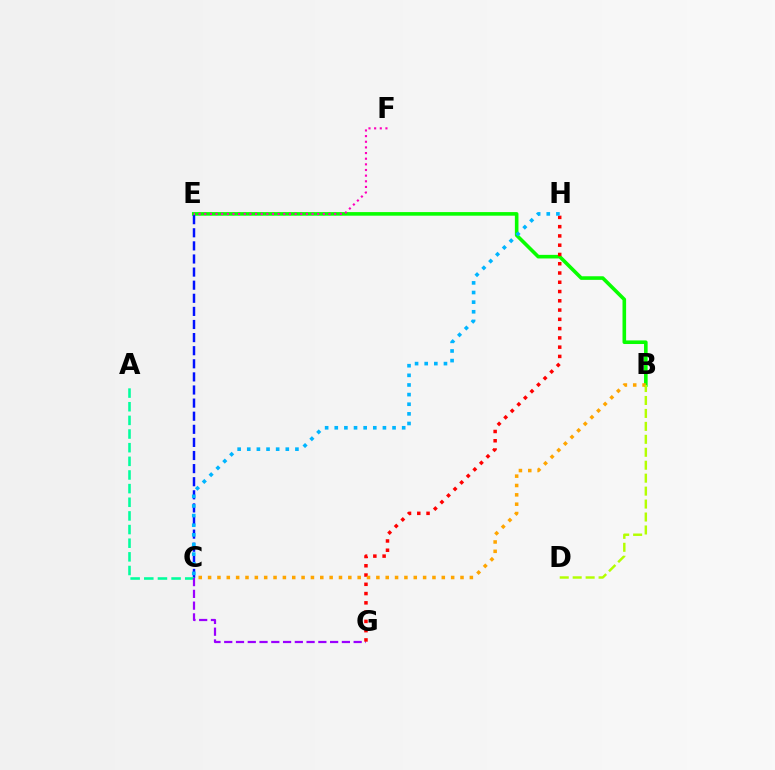{('B', 'E'): [{'color': '#08ff00', 'line_style': 'solid', 'thickness': 2.59}], ('C', 'E'): [{'color': '#0010ff', 'line_style': 'dashed', 'thickness': 1.78}], ('A', 'C'): [{'color': '#00ff9d', 'line_style': 'dashed', 'thickness': 1.85}], ('C', 'G'): [{'color': '#9b00ff', 'line_style': 'dashed', 'thickness': 1.6}], ('G', 'H'): [{'color': '#ff0000', 'line_style': 'dotted', 'thickness': 2.52}], ('E', 'F'): [{'color': '#ff00bd', 'line_style': 'dotted', 'thickness': 1.53}], ('B', 'C'): [{'color': '#ffa500', 'line_style': 'dotted', 'thickness': 2.54}], ('C', 'H'): [{'color': '#00b5ff', 'line_style': 'dotted', 'thickness': 2.62}], ('B', 'D'): [{'color': '#b3ff00', 'line_style': 'dashed', 'thickness': 1.76}]}